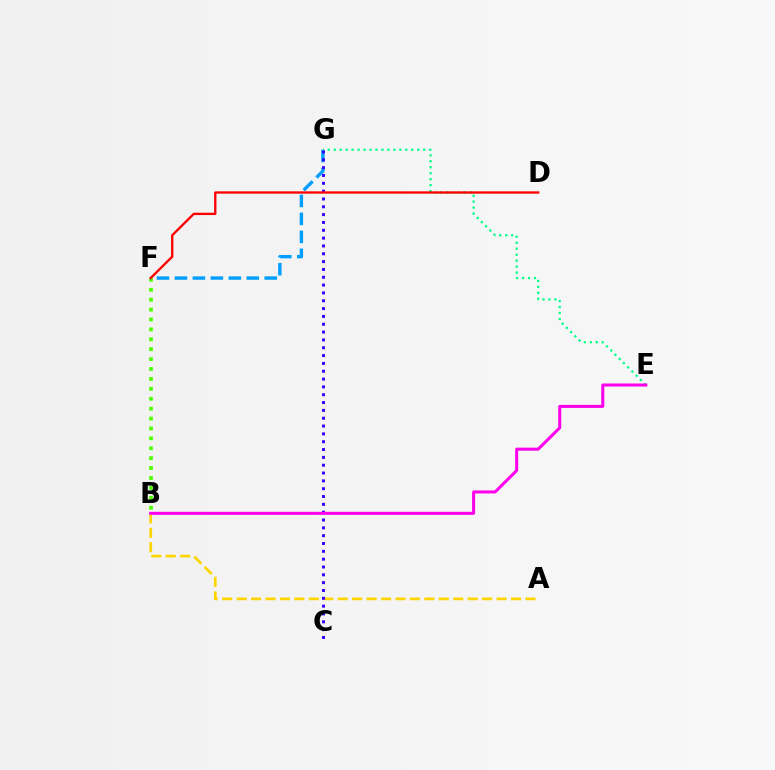{('A', 'B'): [{'color': '#ffd500', 'line_style': 'dashed', 'thickness': 1.96}], ('B', 'F'): [{'color': '#4fff00', 'line_style': 'dotted', 'thickness': 2.69}], ('F', 'G'): [{'color': '#009eff', 'line_style': 'dashed', 'thickness': 2.44}], ('E', 'G'): [{'color': '#00ff86', 'line_style': 'dotted', 'thickness': 1.62}], ('C', 'G'): [{'color': '#3700ff', 'line_style': 'dotted', 'thickness': 2.13}], ('D', 'F'): [{'color': '#ff0000', 'line_style': 'solid', 'thickness': 1.67}], ('B', 'E'): [{'color': '#ff00ed', 'line_style': 'solid', 'thickness': 2.18}]}